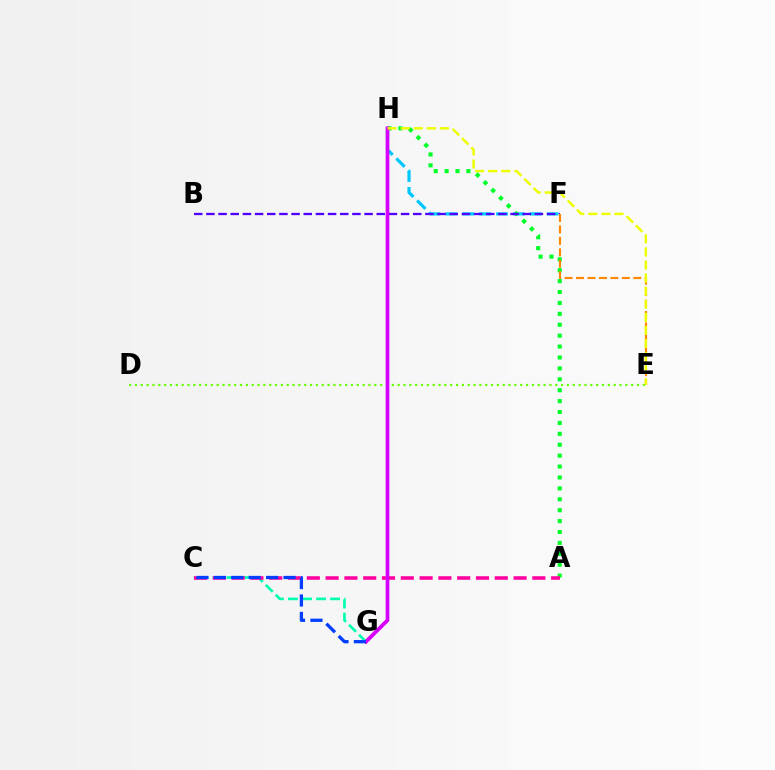{('G', 'H'): [{'color': '#ff0000', 'line_style': 'solid', 'thickness': 2.11}, {'color': '#d600ff', 'line_style': 'solid', 'thickness': 2.67}], ('F', 'H'): [{'color': '#00c7ff', 'line_style': 'dashed', 'thickness': 2.3}], ('A', 'H'): [{'color': '#00ff27', 'line_style': 'dotted', 'thickness': 2.96}], ('D', 'E'): [{'color': '#66ff00', 'line_style': 'dotted', 'thickness': 1.59}], ('C', 'G'): [{'color': '#00ffaf', 'line_style': 'dashed', 'thickness': 1.91}, {'color': '#003fff', 'line_style': 'dashed', 'thickness': 2.37}], ('A', 'C'): [{'color': '#ff00a0', 'line_style': 'dashed', 'thickness': 2.55}], ('B', 'F'): [{'color': '#4f00ff', 'line_style': 'dashed', 'thickness': 1.65}], ('E', 'F'): [{'color': '#ff8800', 'line_style': 'dashed', 'thickness': 1.55}], ('E', 'H'): [{'color': '#eeff00', 'line_style': 'dashed', 'thickness': 1.78}]}